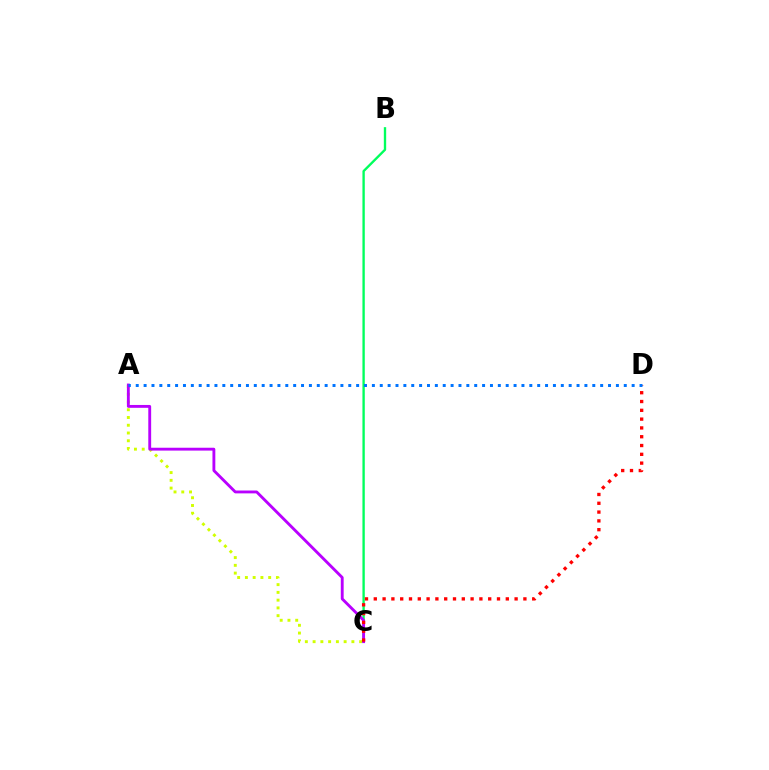{('B', 'C'): [{'color': '#00ff5c', 'line_style': 'solid', 'thickness': 1.69}], ('A', 'C'): [{'color': '#d1ff00', 'line_style': 'dotted', 'thickness': 2.11}, {'color': '#b900ff', 'line_style': 'solid', 'thickness': 2.06}], ('C', 'D'): [{'color': '#ff0000', 'line_style': 'dotted', 'thickness': 2.39}], ('A', 'D'): [{'color': '#0074ff', 'line_style': 'dotted', 'thickness': 2.14}]}